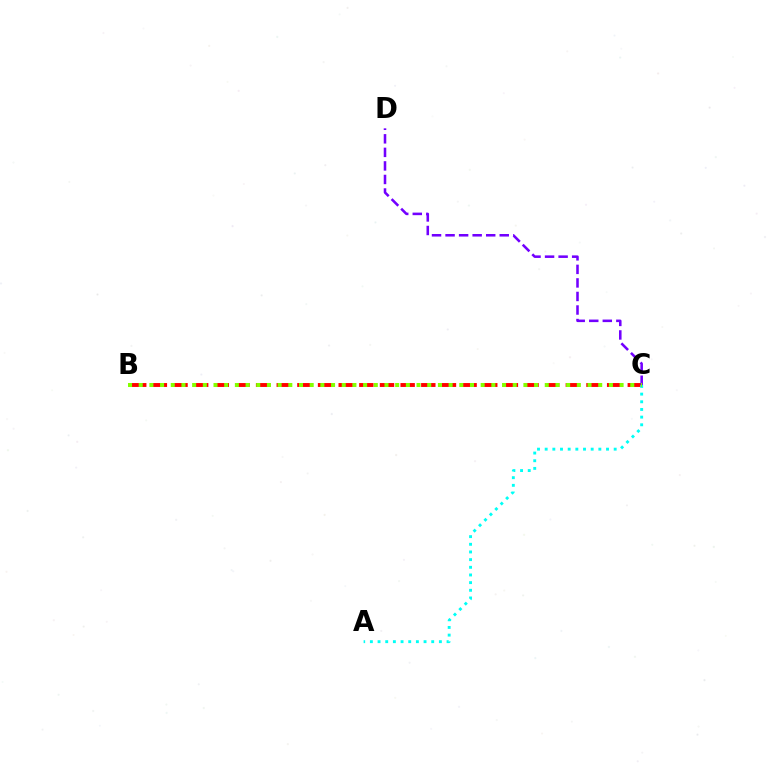{('B', 'C'): [{'color': '#ff0000', 'line_style': 'dashed', 'thickness': 2.81}, {'color': '#84ff00', 'line_style': 'dotted', 'thickness': 2.9}], ('A', 'C'): [{'color': '#00fff6', 'line_style': 'dotted', 'thickness': 2.08}], ('C', 'D'): [{'color': '#7200ff', 'line_style': 'dashed', 'thickness': 1.84}]}